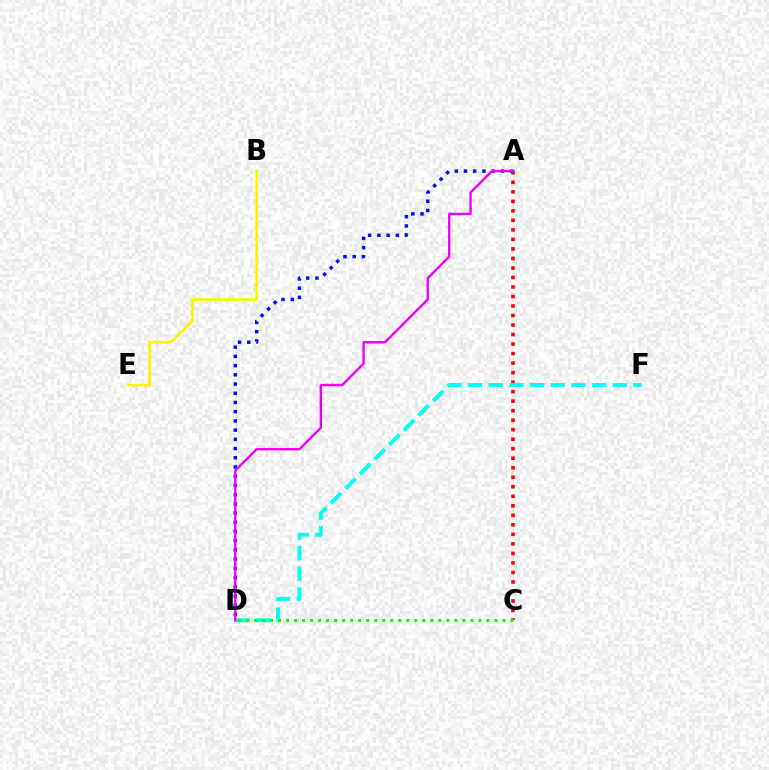{('A', 'C'): [{'color': '#ff0000', 'line_style': 'dotted', 'thickness': 2.59}], ('D', 'F'): [{'color': '#00fff6', 'line_style': 'dashed', 'thickness': 2.81}], ('B', 'E'): [{'color': '#fcf500', 'line_style': 'solid', 'thickness': 1.87}], ('C', 'D'): [{'color': '#08ff00', 'line_style': 'dotted', 'thickness': 2.18}], ('A', 'D'): [{'color': '#0010ff', 'line_style': 'dotted', 'thickness': 2.5}, {'color': '#ee00ff', 'line_style': 'solid', 'thickness': 1.72}]}